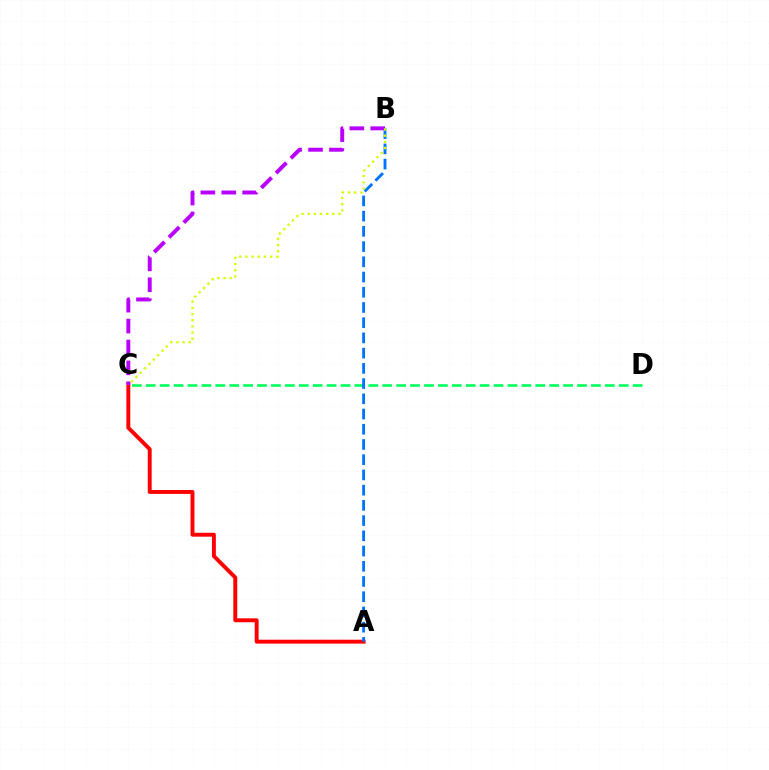{('A', 'C'): [{'color': '#ff0000', 'line_style': 'solid', 'thickness': 2.82}], ('C', 'D'): [{'color': '#00ff5c', 'line_style': 'dashed', 'thickness': 1.89}], ('A', 'B'): [{'color': '#0074ff', 'line_style': 'dashed', 'thickness': 2.07}], ('B', 'C'): [{'color': '#b900ff', 'line_style': 'dashed', 'thickness': 2.84}, {'color': '#d1ff00', 'line_style': 'dotted', 'thickness': 1.68}]}